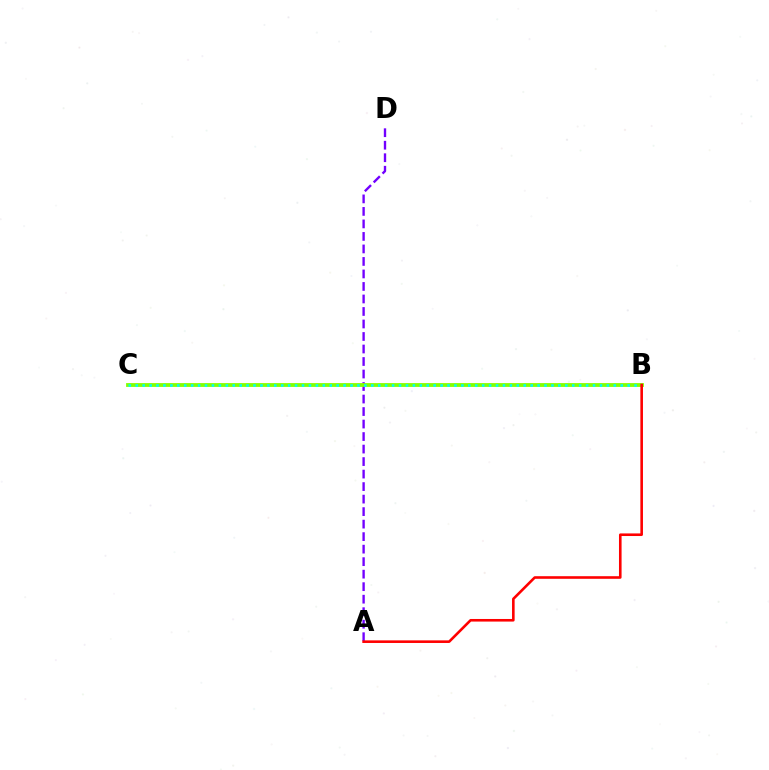{('A', 'D'): [{'color': '#7200ff', 'line_style': 'dashed', 'thickness': 1.7}], ('B', 'C'): [{'color': '#84ff00', 'line_style': 'solid', 'thickness': 2.75}, {'color': '#00fff6', 'line_style': 'dotted', 'thickness': 1.88}], ('A', 'B'): [{'color': '#ff0000', 'line_style': 'solid', 'thickness': 1.87}]}